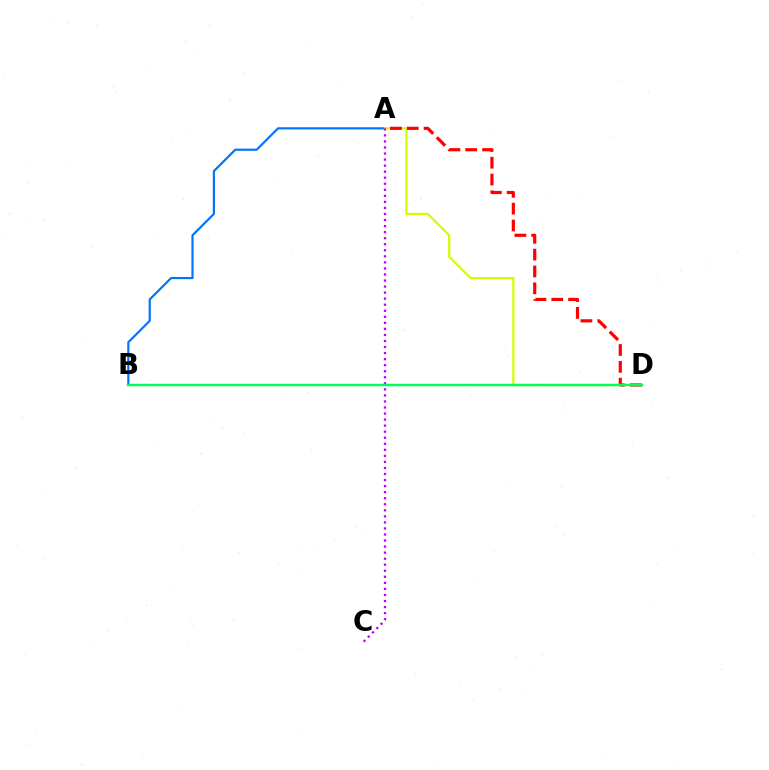{('A', 'B'): [{'color': '#0074ff', 'line_style': 'solid', 'thickness': 1.57}], ('A', 'D'): [{'color': '#d1ff00', 'line_style': 'solid', 'thickness': 1.61}, {'color': '#ff0000', 'line_style': 'dashed', 'thickness': 2.29}], ('A', 'C'): [{'color': '#b900ff', 'line_style': 'dotted', 'thickness': 1.64}], ('B', 'D'): [{'color': '#00ff5c', 'line_style': 'solid', 'thickness': 1.75}]}